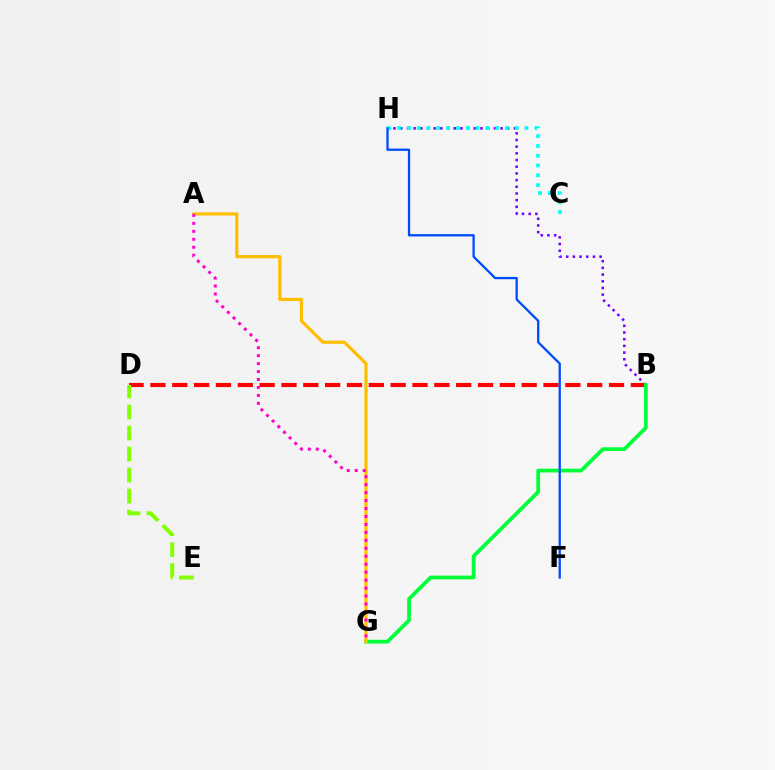{('B', 'H'): [{'color': '#7200ff', 'line_style': 'dotted', 'thickness': 1.82}], ('B', 'D'): [{'color': '#ff0000', 'line_style': 'dashed', 'thickness': 2.97}], ('D', 'E'): [{'color': '#84ff00', 'line_style': 'dashed', 'thickness': 2.86}], ('B', 'G'): [{'color': '#00ff39', 'line_style': 'solid', 'thickness': 2.71}], ('C', 'H'): [{'color': '#00fff6', 'line_style': 'dotted', 'thickness': 2.66}], ('F', 'H'): [{'color': '#004bff', 'line_style': 'solid', 'thickness': 1.65}], ('A', 'G'): [{'color': '#ffbd00', 'line_style': 'solid', 'thickness': 2.29}, {'color': '#ff00cf', 'line_style': 'dotted', 'thickness': 2.16}]}